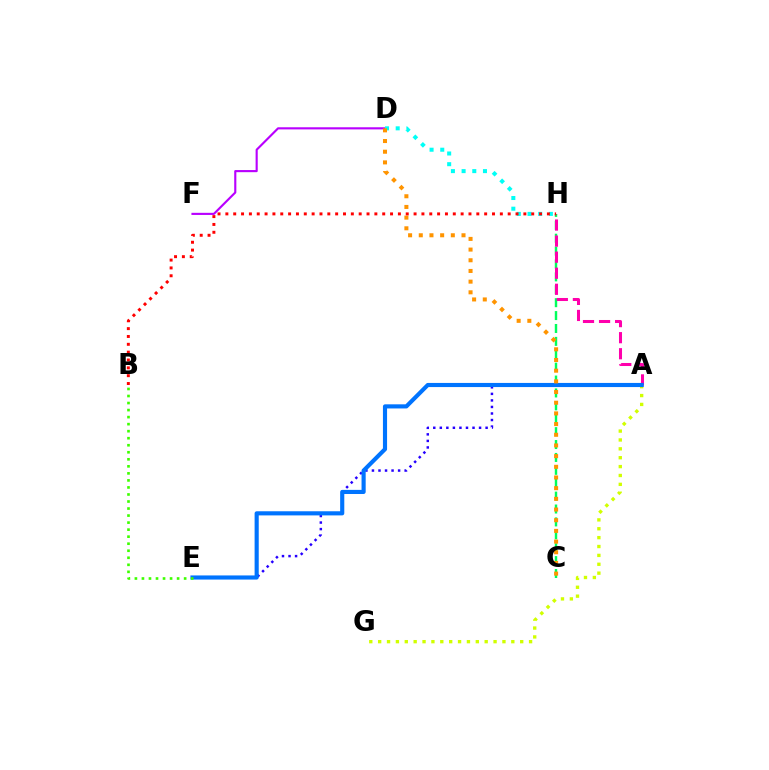{('A', 'G'): [{'color': '#d1ff00', 'line_style': 'dotted', 'thickness': 2.41}], ('C', 'H'): [{'color': '#00ff5c', 'line_style': 'dashed', 'thickness': 1.75}], ('A', 'E'): [{'color': '#2500ff', 'line_style': 'dotted', 'thickness': 1.78}, {'color': '#0074ff', 'line_style': 'solid', 'thickness': 2.97}], ('A', 'H'): [{'color': '#ff00ac', 'line_style': 'dashed', 'thickness': 2.18}], ('D', 'F'): [{'color': '#b900ff', 'line_style': 'solid', 'thickness': 1.53}], ('D', 'H'): [{'color': '#00fff6', 'line_style': 'dotted', 'thickness': 2.9}], ('C', 'D'): [{'color': '#ff9400', 'line_style': 'dotted', 'thickness': 2.9}], ('B', 'H'): [{'color': '#ff0000', 'line_style': 'dotted', 'thickness': 2.13}], ('B', 'E'): [{'color': '#3dff00', 'line_style': 'dotted', 'thickness': 1.91}]}